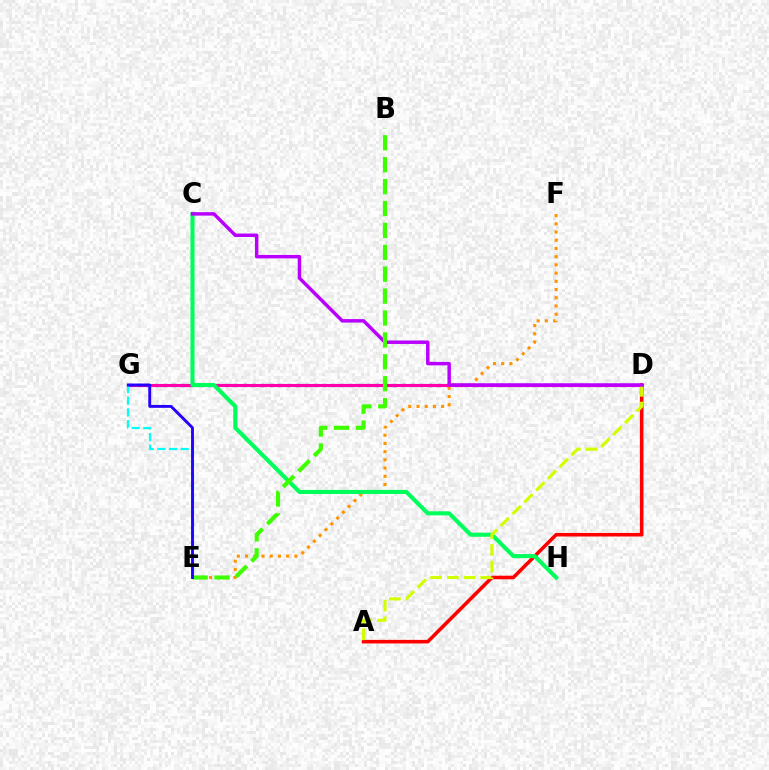{('D', 'G'): [{'color': '#0074ff', 'line_style': 'dotted', 'thickness': 2.4}, {'color': '#ff00ac', 'line_style': 'solid', 'thickness': 2.23}], ('E', 'F'): [{'color': '#ff9400', 'line_style': 'dotted', 'thickness': 2.23}], ('A', 'D'): [{'color': '#ff0000', 'line_style': 'solid', 'thickness': 2.57}, {'color': '#d1ff00', 'line_style': 'dashed', 'thickness': 2.27}], ('E', 'G'): [{'color': '#00fff6', 'line_style': 'dashed', 'thickness': 1.58}, {'color': '#2500ff', 'line_style': 'solid', 'thickness': 2.08}], ('C', 'H'): [{'color': '#00ff5c', 'line_style': 'solid', 'thickness': 2.95}], ('C', 'D'): [{'color': '#b900ff', 'line_style': 'solid', 'thickness': 2.49}], ('B', 'E'): [{'color': '#3dff00', 'line_style': 'dashed', 'thickness': 2.98}]}